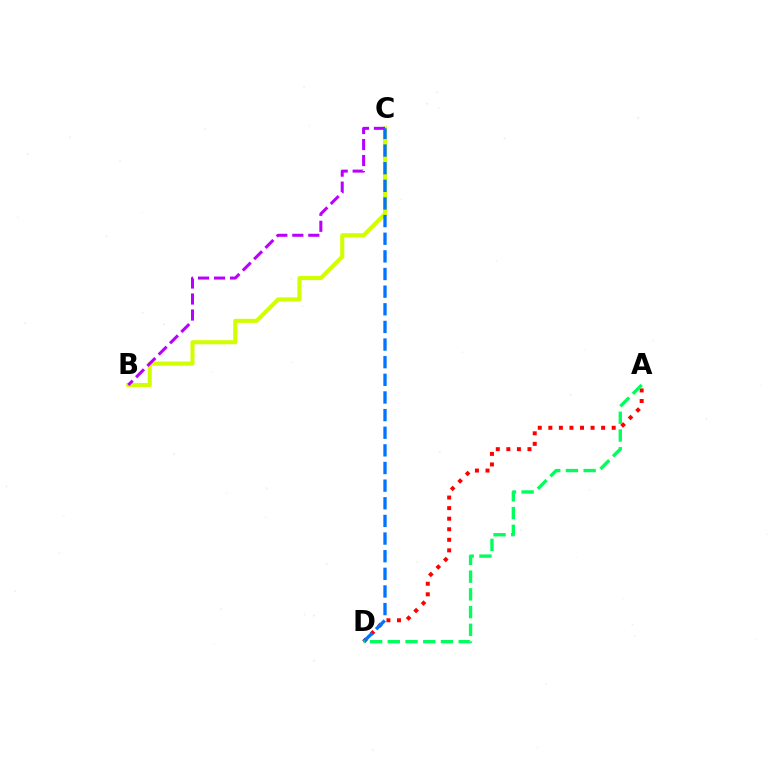{('B', 'C'): [{'color': '#d1ff00', 'line_style': 'solid', 'thickness': 2.94}, {'color': '#b900ff', 'line_style': 'dashed', 'thickness': 2.17}], ('A', 'D'): [{'color': '#ff0000', 'line_style': 'dotted', 'thickness': 2.87}, {'color': '#00ff5c', 'line_style': 'dashed', 'thickness': 2.41}], ('C', 'D'): [{'color': '#0074ff', 'line_style': 'dashed', 'thickness': 2.4}]}